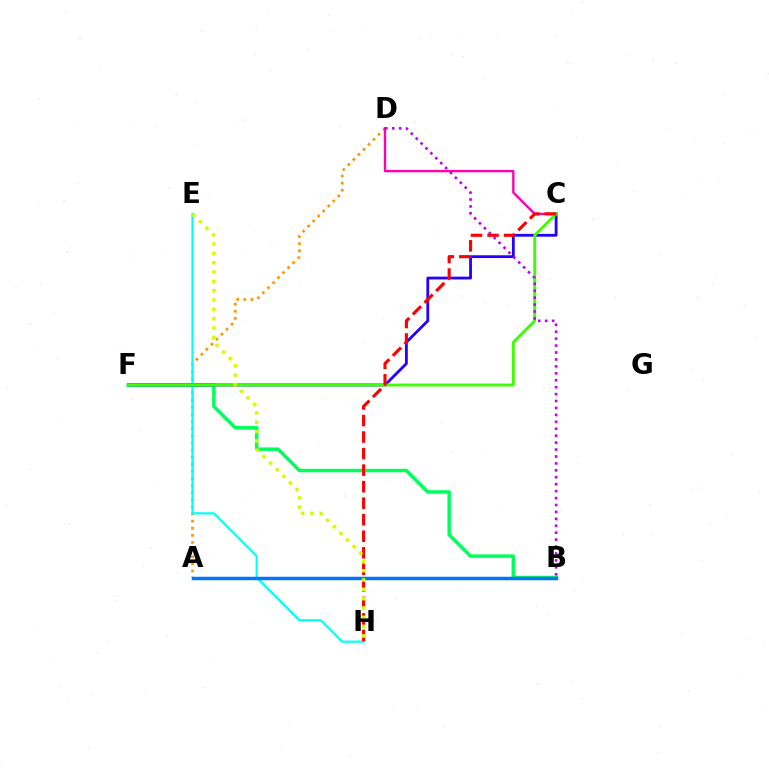{('B', 'F'): [{'color': '#00ff5c', 'line_style': 'solid', 'thickness': 2.51}], ('A', 'D'): [{'color': '#ff9400', 'line_style': 'dotted', 'thickness': 1.93}], ('C', 'D'): [{'color': '#ff00ac', 'line_style': 'solid', 'thickness': 1.7}], ('E', 'H'): [{'color': '#00fff6', 'line_style': 'solid', 'thickness': 1.58}, {'color': '#d1ff00', 'line_style': 'dotted', 'thickness': 2.53}], ('A', 'B'): [{'color': '#0074ff', 'line_style': 'solid', 'thickness': 2.51}], ('C', 'F'): [{'color': '#2500ff', 'line_style': 'solid', 'thickness': 2.02}, {'color': '#3dff00', 'line_style': 'solid', 'thickness': 2.07}], ('C', 'H'): [{'color': '#ff0000', 'line_style': 'dashed', 'thickness': 2.25}], ('B', 'D'): [{'color': '#b900ff', 'line_style': 'dotted', 'thickness': 1.88}]}